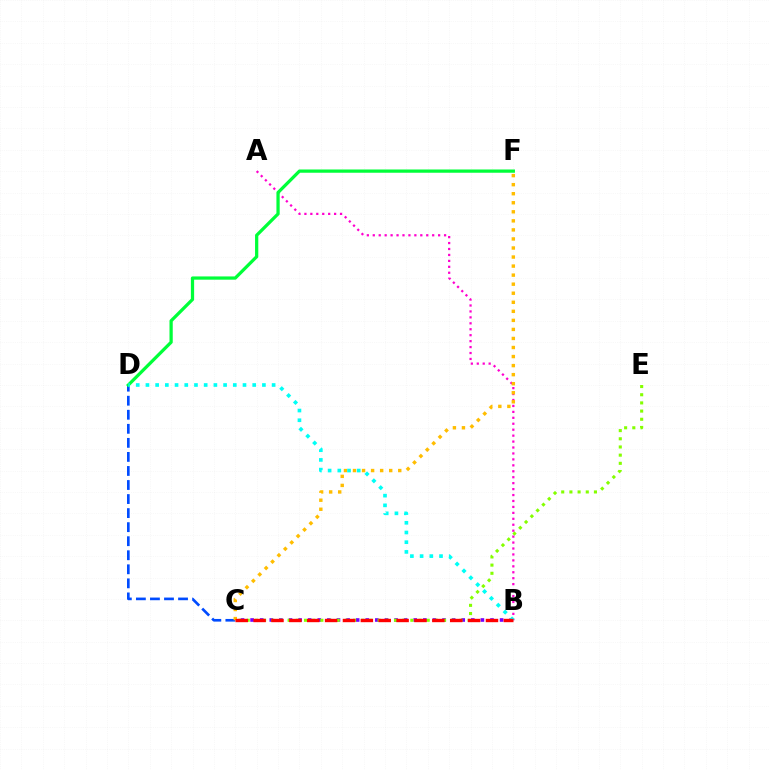{('B', 'C'): [{'color': '#7200ff', 'line_style': 'dotted', 'thickness': 2.61}, {'color': '#ff0000', 'line_style': 'dashed', 'thickness': 2.43}], ('A', 'B'): [{'color': '#ff00cf', 'line_style': 'dotted', 'thickness': 1.61}], ('C', 'D'): [{'color': '#004bff', 'line_style': 'dashed', 'thickness': 1.91}], ('C', 'F'): [{'color': '#ffbd00', 'line_style': 'dotted', 'thickness': 2.46}], ('D', 'F'): [{'color': '#00ff39', 'line_style': 'solid', 'thickness': 2.34}], ('C', 'E'): [{'color': '#84ff00', 'line_style': 'dotted', 'thickness': 2.22}], ('B', 'D'): [{'color': '#00fff6', 'line_style': 'dotted', 'thickness': 2.64}]}